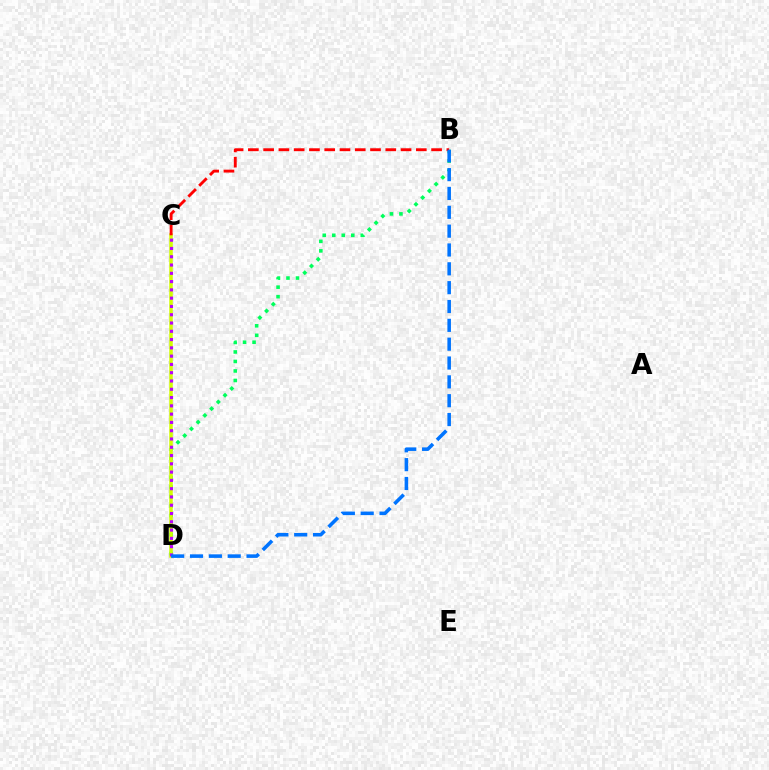{('B', 'D'): [{'color': '#00ff5c', 'line_style': 'dotted', 'thickness': 2.58}, {'color': '#0074ff', 'line_style': 'dashed', 'thickness': 2.56}], ('C', 'D'): [{'color': '#d1ff00', 'line_style': 'solid', 'thickness': 2.53}, {'color': '#b900ff', 'line_style': 'dotted', 'thickness': 2.25}], ('B', 'C'): [{'color': '#ff0000', 'line_style': 'dashed', 'thickness': 2.07}]}